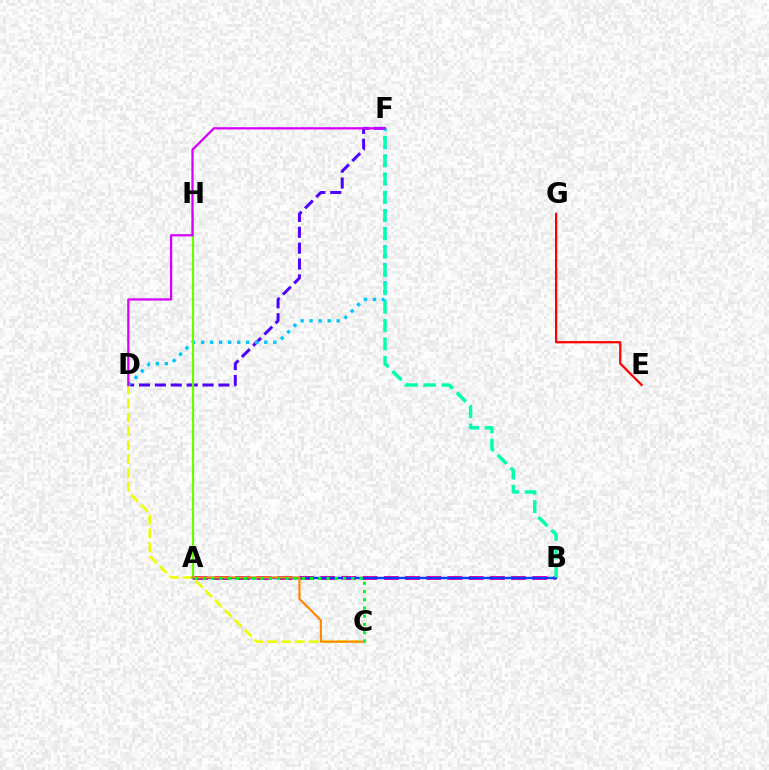{('E', 'G'): [{'color': '#ff0000', 'line_style': 'solid', 'thickness': 1.62}], ('D', 'F'): [{'color': '#4f00ff', 'line_style': 'dashed', 'thickness': 2.16}, {'color': '#00c7ff', 'line_style': 'dotted', 'thickness': 2.45}, {'color': '#d600ff', 'line_style': 'solid', 'thickness': 1.64}], ('A', 'B'): [{'color': '#ff00a0', 'line_style': 'dashed', 'thickness': 2.88}, {'color': '#003fff', 'line_style': 'solid', 'thickness': 1.73}], ('C', 'D'): [{'color': '#eeff00', 'line_style': 'dashed', 'thickness': 1.88}], ('A', 'H'): [{'color': '#66ff00', 'line_style': 'solid', 'thickness': 1.59}], ('B', 'F'): [{'color': '#00ffaf', 'line_style': 'dashed', 'thickness': 2.49}], ('A', 'C'): [{'color': '#ff8800', 'line_style': 'solid', 'thickness': 1.56}, {'color': '#00ff27', 'line_style': 'dotted', 'thickness': 2.24}]}